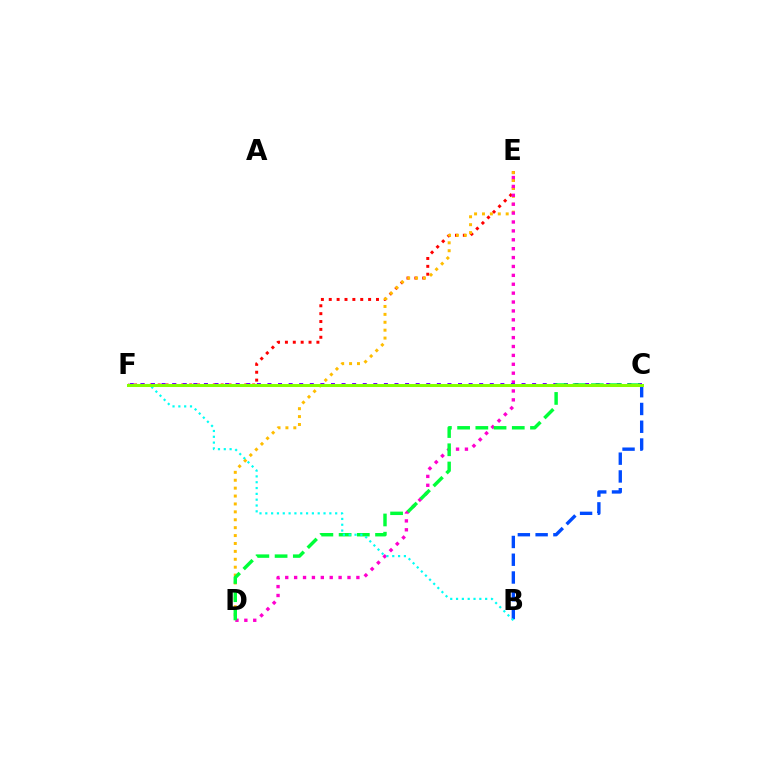{('E', 'F'): [{'color': '#ff0000', 'line_style': 'dotted', 'thickness': 2.14}], ('D', 'E'): [{'color': '#ffbd00', 'line_style': 'dotted', 'thickness': 2.15}, {'color': '#ff00cf', 'line_style': 'dotted', 'thickness': 2.42}], ('C', 'F'): [{'color': '#7200ff', 'line_style': 'dotted', 'thickness': 2.88}, {'color': '#84ff00', 'line_style': 'solid', 'thickness': 2.17}], ('B', 'C'): [{'color': '#004bff', 'line_style': 'dashed', 'thickness': 2.41}], ('C', 'D'): [{'color': '#00ff39', 'line_style': 'dashed', 'thickness': 2.47}], ('B', 'F'): [{'color': '#00fff6', 'line_style': 'dotted', 'thickness': 1.58}]}